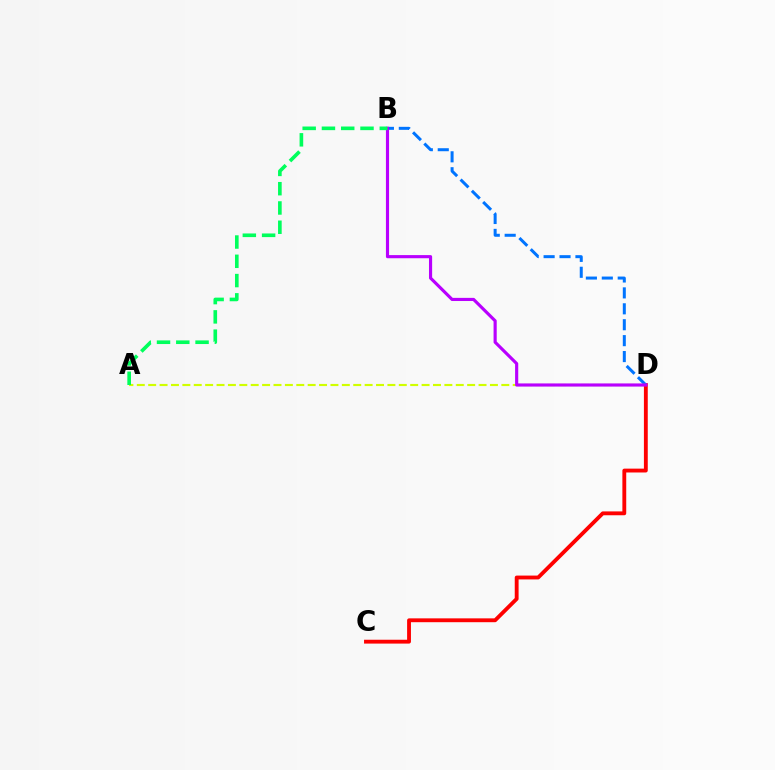{('C', 'D'): [{'color': '#ff0000', 'line_style': 'solid', 'thickness': 2.77}], ('B', 'D'): [{'color': '#0074ff', 'line_style': 'dashed', 'thickness': 2.16}, {'color': '#b900ff', 'line_style': 'solid', 'thickness': 2.26}], ('A', 'D'): [{'color': '#d1ff00', 'line_style': 'dashed', 'thickness': 1.55}], ('A', 'B'): [{'color': '#00ff5c', 'line_style': 'dashed', 'thickness': 2.62}]}